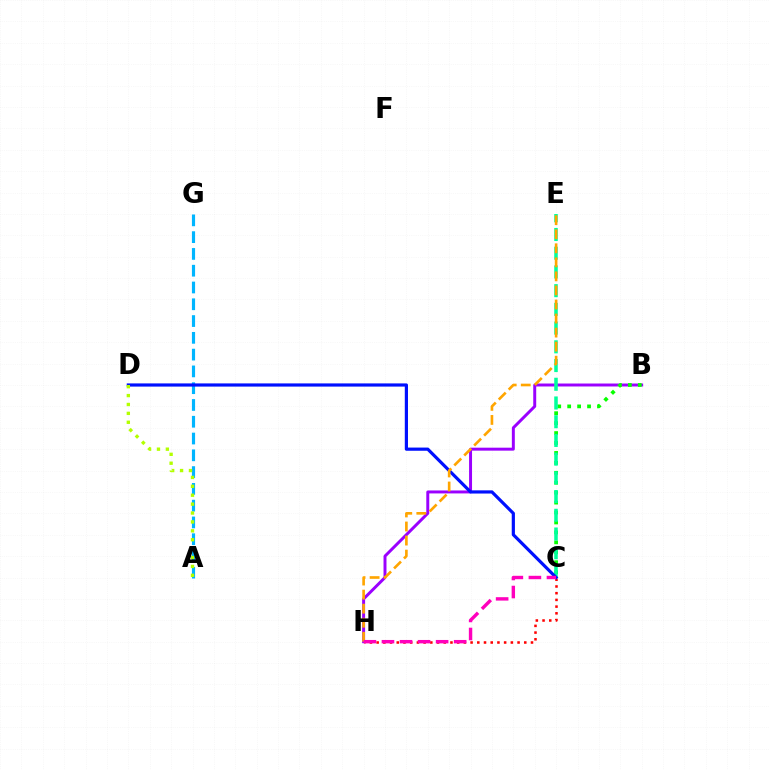{('B', 'H'): [{'color': '#9b00ff', 'line_style': 'solid', 'thickness': 2.13}], ('A', 'G'): [{'color': '#00b5ff', 'line_style': 'dashed', 'thickness': 2.28}], ('B', 'C'): [{'color': '#08ff00', 'line_style': 'dotted', 'thickness': 2.7}], ('C', 'E'): [{'color': '#00ff9d', 'line_style': 'dashed', 'thickness': 2.54}], ('C', 'H'): [{'color': '#ff0000', 'line_style': 'dotted', 'thickness': 1.82}, {'color': '#ff00bd', 'line_style': 'dashed', 'thickness': 2.45}], ('C', 'D'): [{'color': '#0010ff', 'line_style': 'solid', 'thickness': 2.3}], ('E', 'H'): [{'color': '#ffa500', 'line_style': 'dashed', 'thickness': 1.91}], ('A', 'D'): [{'color': '#b3ff00', 'line_style': 'dotted', 'thickness': 2.42}]}